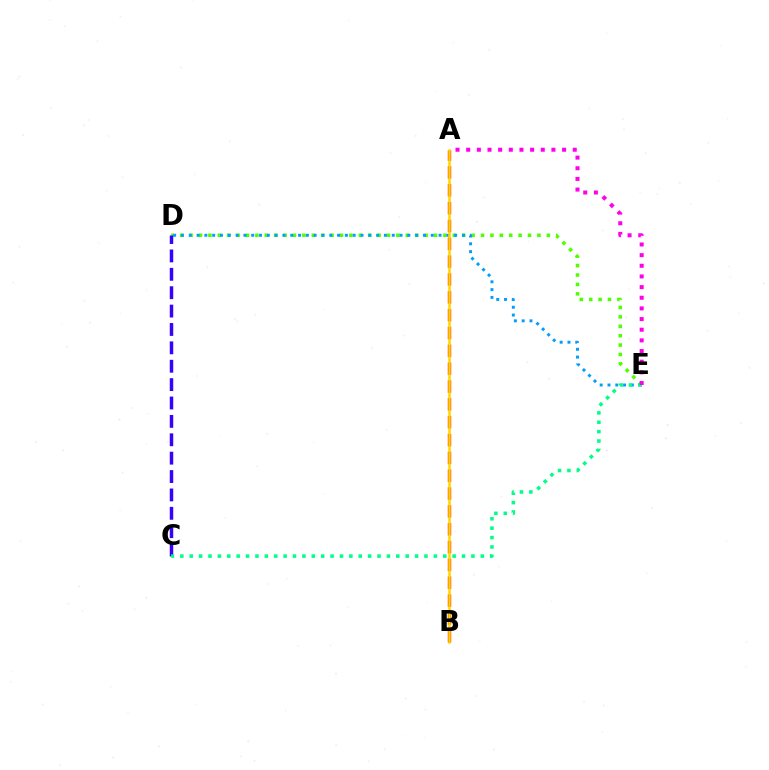{('D', 'E'): [{'color': '#4fff00', 'line_style': 'dotted', 'thickness': 2.55}, {'color': '#009eff', 'line_style': 'dotted', 'thickness': 2.12}], ('C', 'D'): [{'color': '#3700ff', 'line_style': 'dashed', 'thickness': 2.5}], ('A', 'B'): [{'color': '#ff0000', 'line_style': 'dashed', 'thickness': 2.42}, {'color': '#ffd500', 'line_style': 'solid', 'thickness': 1.8}], ('C', 'E'): [{'color': '#00ff86', 'line_style': 'dotted', 'thickness': 2.55}], ('A', 'E'): [{'color': '#ff00ed', 'line_style': 'dotted', 'thickness': 2.89}]}